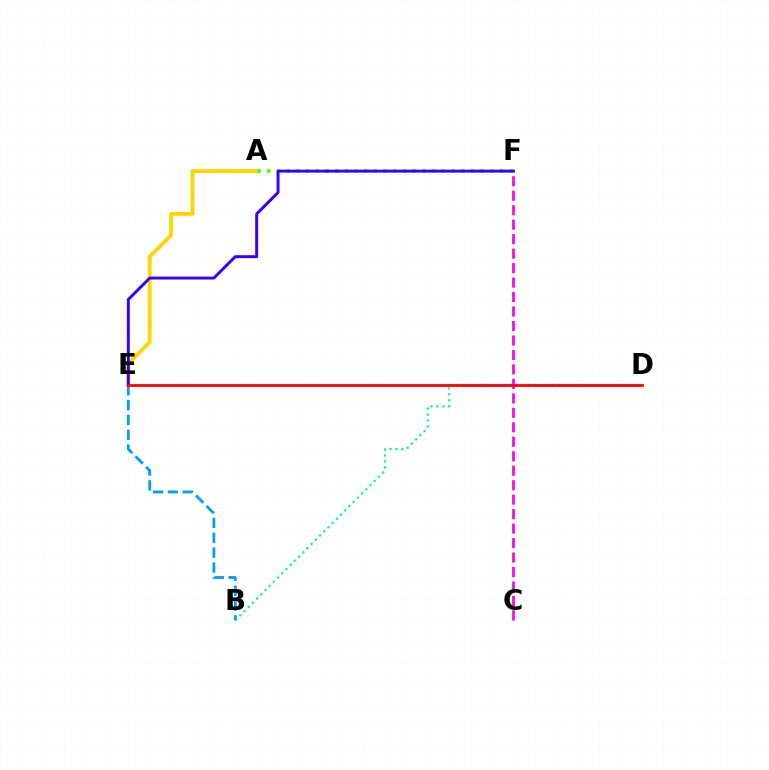{('A', 'E'): [{'color': '#ffd500', 'line_style': 'solid', 'thickness': 2.75}], ('B', 'D'): [{'color': '#00ff86', 'line_style': 'dotted', 'thickness': 1.61}], ('B', 'E'): [{'color': '#009eff', 'line_style': 'dashed', 'thickness': 2.02}], ('A', 'F'): [{'color': '#4fff00', 'line_style': 'dotted', 'thickness': 2.63}], ('C', 'F'): [{'color': '#ff00ed', 'line_style': 'dashed', 'thickness': 1.97}], ('E', 'F'): [{'color': '#3700ff', 'line_style': 'solid', 'thickness': 2.12}], ('D', 'E'): [{'color': '#ff0000', 'line_style': 'solid', 'thickness': 1.99}]}